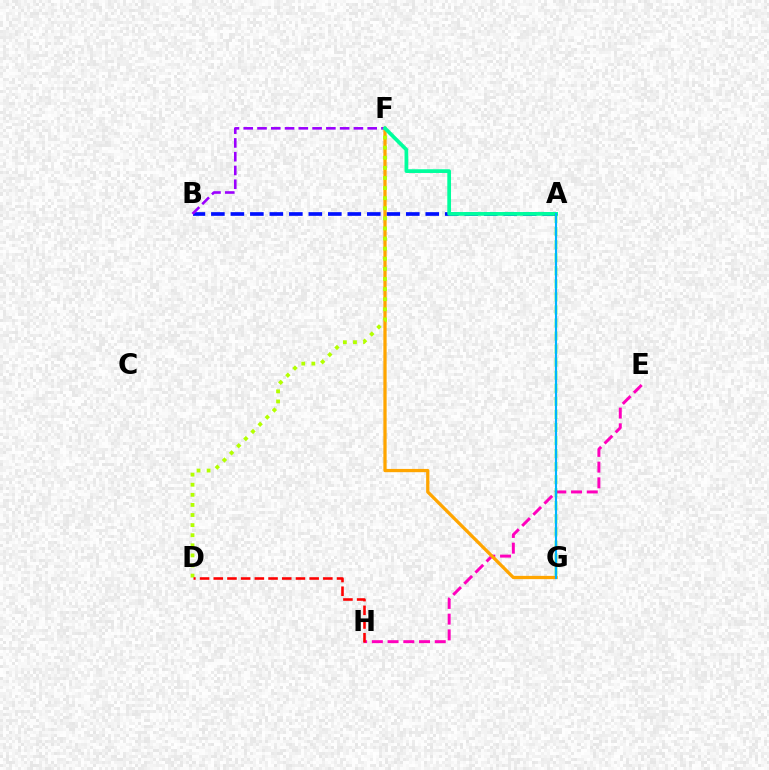{('A', 'B'): [{'color': '#0010ff', 'line_style': 'dashed', 'thickness': 2.65}], ('E', 'H'): [{'color': '#ff00bd', 'line_style': 'dashed', 'thickness': 2.14}], ('F', 'G'): [{'color': '#ffa500', 'line_style': 'solid', 'thickness': 2.35}], ('B', 'F'): [{'color': '#9b00ff', 'line_style': 'dashed', 'thickness': 1.87}], ('D', 'F'): [{'color': '#b3ff00', 'line_style': 'dotted', 'thickness': 2.74}], ('A', 'F'): [{'color': '#00ff9d', 'line_style': 'solid', 'thickness': 2.68}], ('A', 'G'): [{'color': '#08ff00', 'line_style': 'dashed', 'thickness': 1.77}, {'color': '#00b5ff', 'line_style': 'solid', 'thickness': 1.53}], ('D', 'H'): [{'color': '#ff0000', 'line_style': 'dashed', 'thickness': 1.86}]}